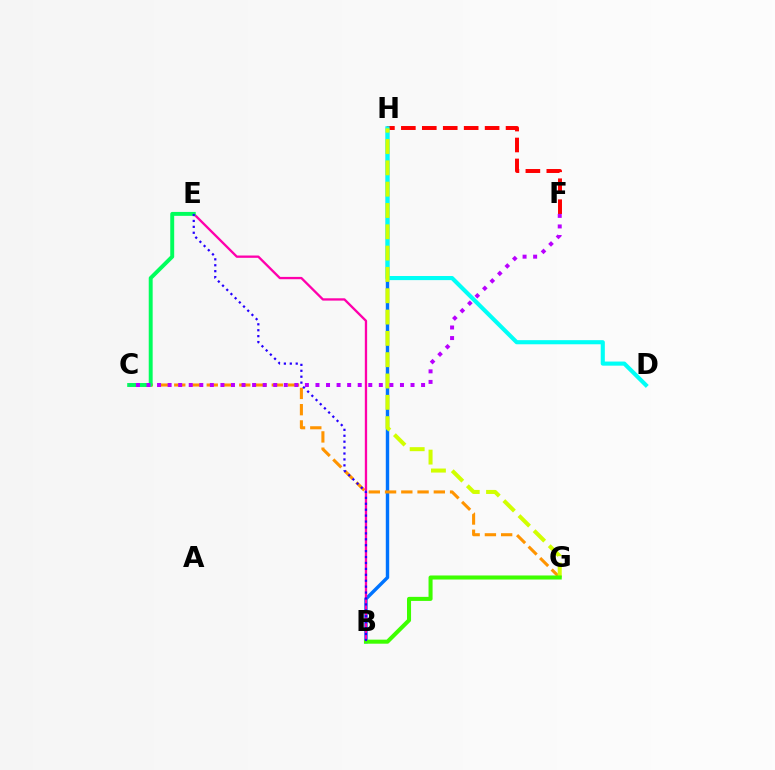{('B', 'H'): [{'color': '#0074ff', 'line_style': 'solid', 'thickness': 2.46}], ('F', 'H'): [{'color': '#ff0000', 'line_style': 'dashed', 'thickness': 2.84}], ('D', 'H'): [{'color': '#00fff6', 'line_style': 'solid', 'thickness': 2.96}], ('C', 'G'): [{'color': '#ff9400', 'line_style': 'dashed', 'thickness': 2.21}], ('G', 'H'): [{'color': '#d1ff00', 'line_style': 'dashed', 'thickness': 2.9}], ('B', 'E'): [{'color': '#ff00ac', 'line_style': 'solid', 'thickness': 1.67}, {'color': '#2500ff', 'line_style': 'dotted', 'thickness': 1.61}], ('B', 'G'): [{'color': '#3dff00', 'line_style': 'solid', 'thickness': 2.91}], ('C', 'E'): [{'color': '#00ff5c', 'line_style': 'solid', 'thickness': 2.83}], ('C', 'F'): [{'color': '#b900ff', 'line_style': 'dotted', 'thickness': 2.87}]}